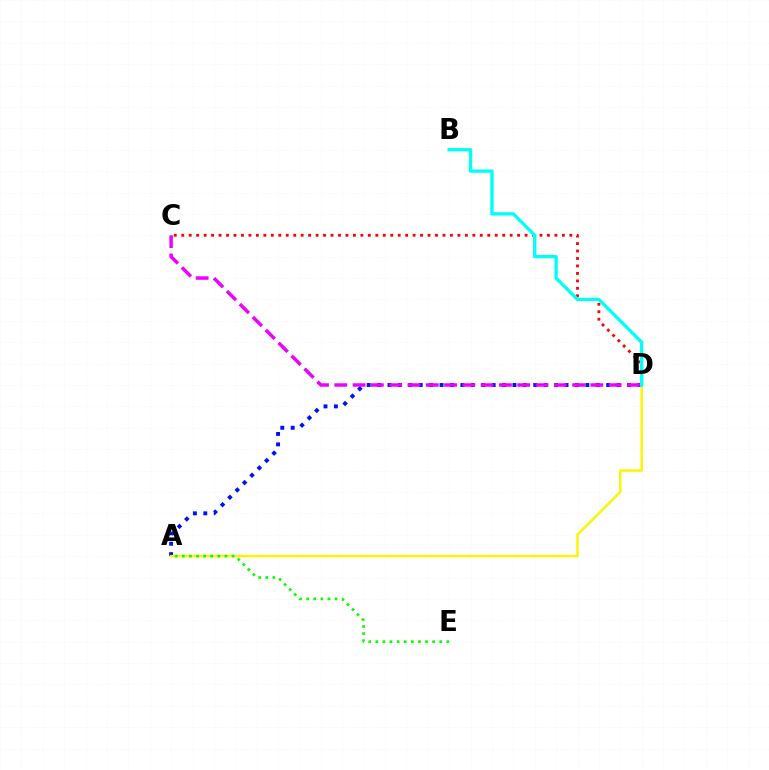{('A', 'D'): [{'color': '#0010ff', 'line_style': 'dotted', 'thickness': 2.83}, {'color': '#fcf500', 'line_style': 'solid', 'thickness': 1.75}], ('C', 'D'): [{'color': '#ff0000', 'line_style': 'dotted', 'thickness': 2.03}, {'color': '#ee00ff', 'line_style': 'dashed', 'thickness': 2.49}], ('B', 'D'): [{'color': '#00fff6', 'line_style': 'solid', 'thickness': 2.4}], ('A', 'E'): [{'color': '#08ff00', 'line_style': 'dotted', 'thickness': 1.93}]}